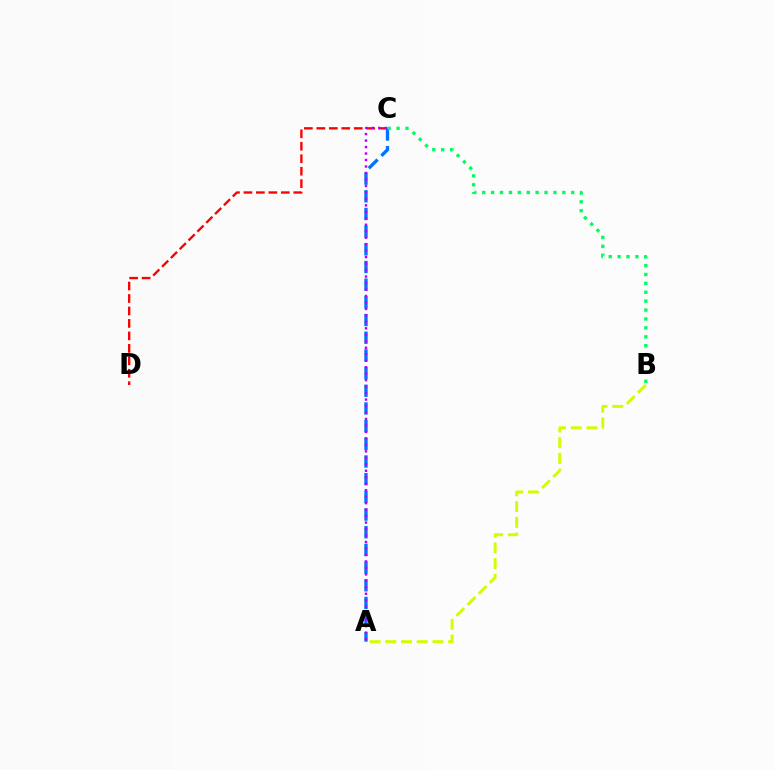{('A', 'C'): [{'color': '#0074ff', 'line_style': 'dashed', 'thickness': 2.4}, {'color': '#b900ff', 'line_style': 'dotted', 'thickness': 1.76}], ('C', 'D'): [{'color': '#ff0000', 'line_style': 'dashed', 'thickness': 1.69}], ('B', 'C'): [{'color': '#00ff5c', 'line_style': 'dotted', 'thickness': 2.42}], ('A', 'B'): [{'color': '#d1ff00', 'line_style': 'dashed', 'thickness': 2.14}]}